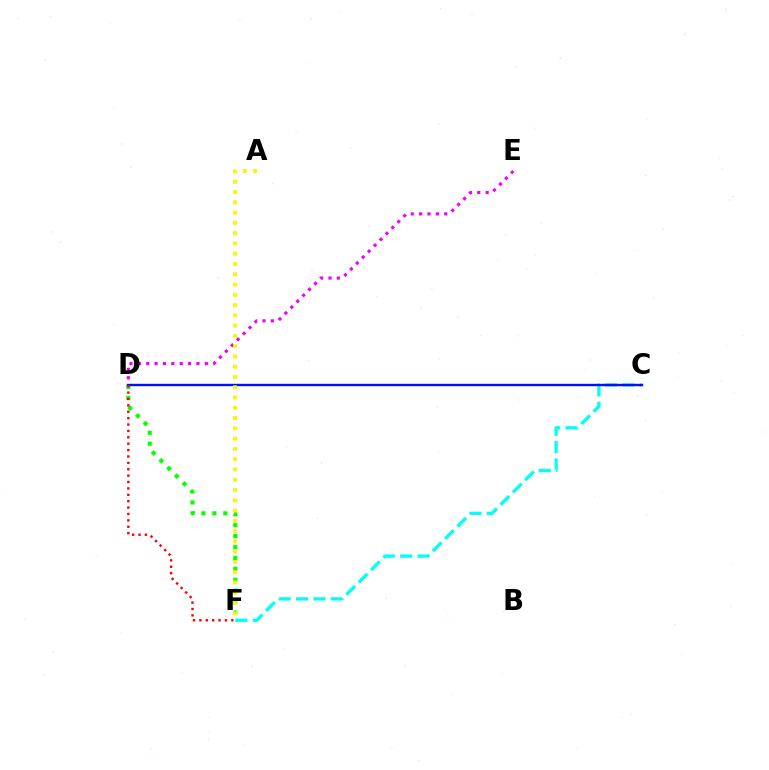{('C', 'F'): [{'color': '#00fff6', 'line_style': 'dashed', 'thickness': 2.36}], ('D', 'F'): [{'color': '#08ff00', 'line_style': 'dotted', 'thickness': 2.97}, {'color': '#ff0000', 'line_style': 'dotted', 'thickness': 1.74}], ('D', 'E'): [{'color': '#ee00ff', 'line_style': 'dotted', 'thickness': 2.27}], ('C', 'D'): [{'color': '#0010ff', 'line_style': 'solid', 'thickness': 1.73}], ('A', 'F'): [{'color': '#fcf500', 'line_style': 'dotted', 'thickness': 2.79}]}